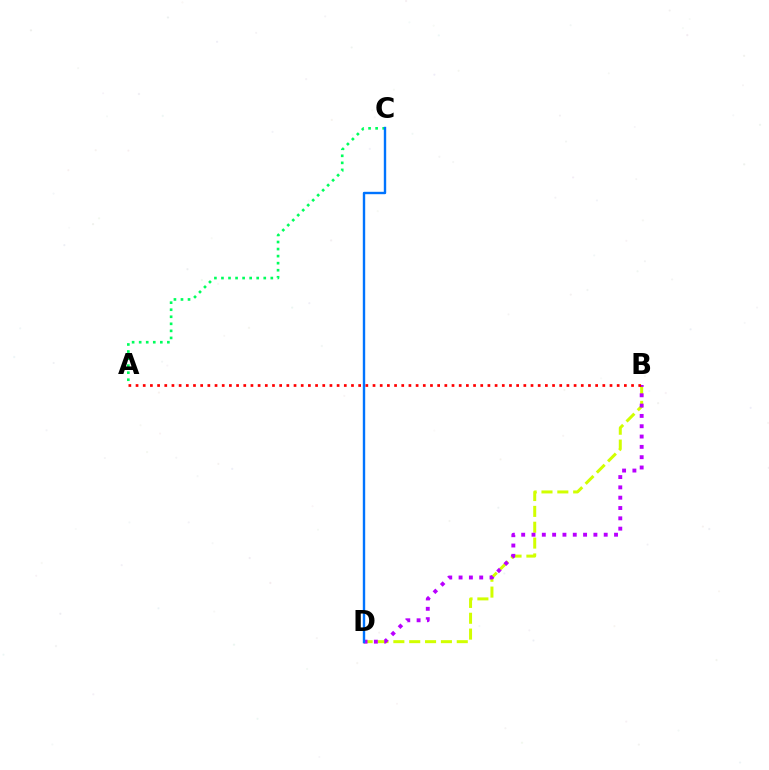{('A', 'C'): [{'color': '#00ff5c', 'line_style': 'dotted', 'thickness': 1.92}], ('B', 'D'): [{'color': '#d1ff00', 'line_style': 'dashed', 'thickness': 2.15}, {'color': '#b900ff', 'line_style': 'dotted', 'thickness': 2.8}], ('C', 'D'): [{'color': '#0074ff', 'line_style': 'solid', 'thickness': 1.73}], ('A', 'B'): [{'color': '#ff0000', 'line_style': 'dotted', 'thickness': 1.95}]}